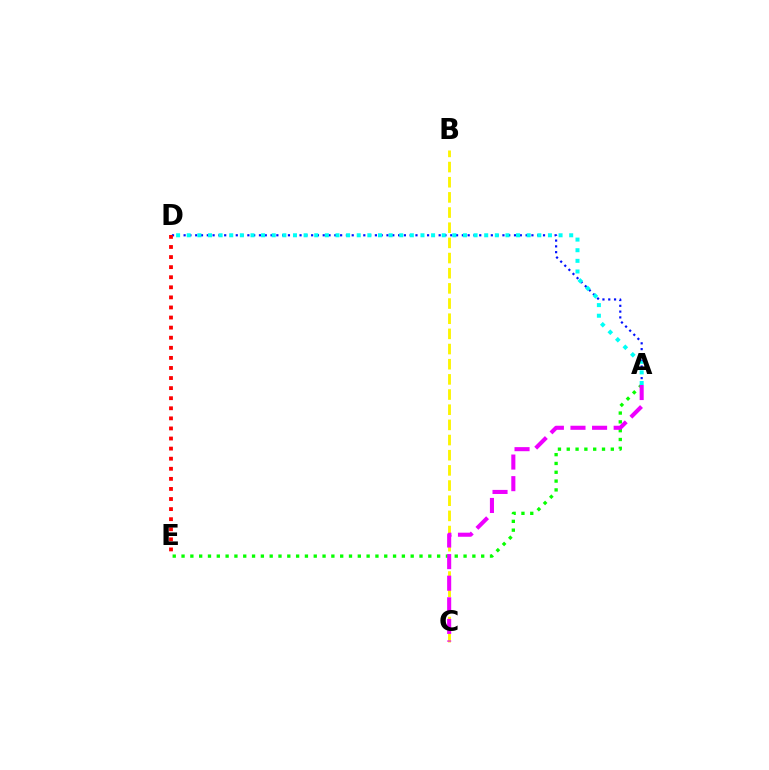{('A', 'D'): [{'color': '#0010ff', 'line_style': 'dotted', 'thickness': 1.58}, {'color': '#00fff6', 'line_style': 'dotted', 'thickness': 2.89}], ('A', 'E'): [{'color': '#08ff00', 'line_style': 'dotted', 'thickness': 2.39}], ('B', 'C'): [{'color': '#fcf500', 'line_style': 'dashed', 'thickness': 2.06}], ('A', 'C'): [{'color': '#ee00ff', 'line_style': 'dashed', 'thickness': 2.93}], ('D', 'E'): [{'color': '#ff0000', 'line_style': 'dotted', 'thickness': 2.74}]}